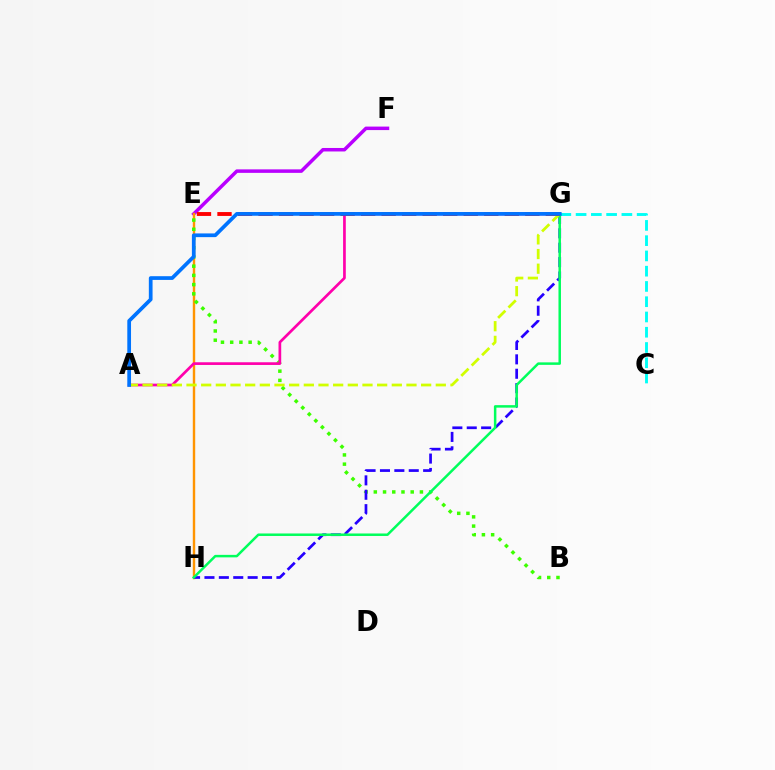{('C', 'G'): [{'color': '#00fff6', 'line_style': 'dashed', 'thickness': 2.07}], ('E', 'F'): [{'color': '#b900ff', 'line_style': 'solid', 'thickness': 2.52}], ('E', 'H'): [{'color': '#ff9400', 'line_style': 'solid', 'thickness': 1.73}], ('B', 'E'): [{'color': '#3dff00', 'line_style': 'dotted', 'thickness': 2.51}], ('A', 'G'): [{'color': '#ff00ac', 'line_style': 'solid', 'thickness': 1.94}, {'color': '#d1ff00', 'line_style': 'dashed', 'thickness': 1.99}, {'color': '#0074ff', 'line_style': 'solid', 'thickness': 2.68}], ('G', 'H'): [{'color': '#2500ff', 'line_style': 'dashed', 'thickness': 1.96}, {'color': '#00ff5c', 'line_style': 'solid', 'thickness': 1.8}], ('E', 'G'): [{'color': '#ff0000', 'line_style': 'dashed', 'thickness': 2.79}]}